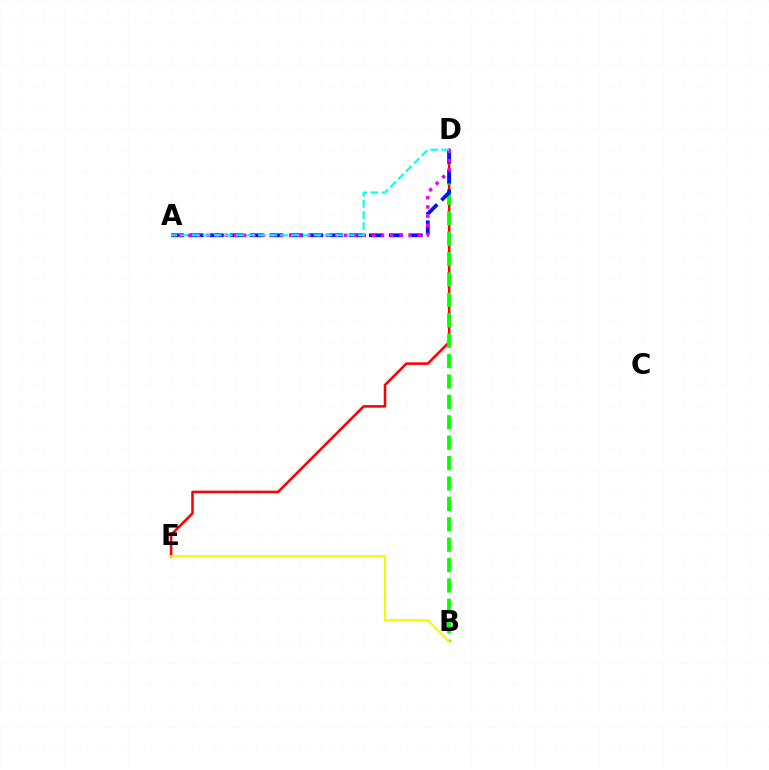{('D', 'E'): [{'color': '#ff0000', 'line_style': 'solid', 'thickness': 1.85}], ('B', 'D'): [{'color': '#08ff00', 'line_style': 'dashed', 'thickness': 2.77}], ('A', 'D'): [{'color': '#0010ff', 'line_style': 'dashed', 'thickness': 2.7}, {'color': '#ee00ff', 'line_style': 'dotted', 'thickness': 2.5}, {'color': '#00fff6', 'line_style': 'dashed', 'thickness': 1.51}], ('B', 'E'): [{'color': '#fcf500', 'line_style': 'solid', 'thickness': 1.52}]}